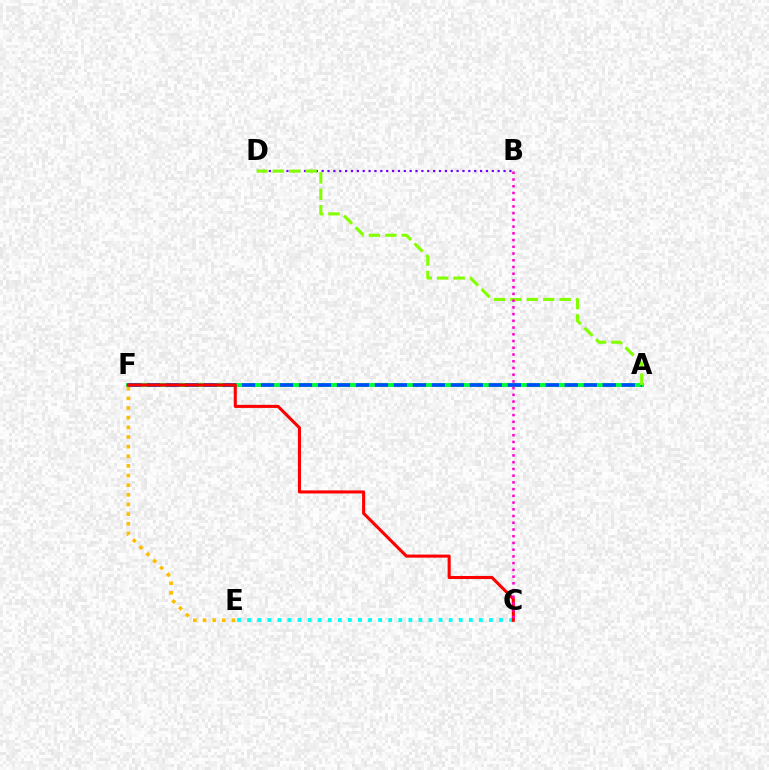{('A', 'F'): [{'color': '#00ff39', 'line_style': 'solid', 'thickness': 2.84}, {'color': '#004bff', 'line_style': 'dashed', 'thickness': 2.58}], ('B', 'D'): [{'color': '#7200ff', 'line_style': 'dotted', 'thickness': 1.59}], ('E', 'F'): [{'color': '#ffbd00', 'line_style': 'dotted', 'thickness': 2.62}], ('C', 'E'): [{'color': '#00fff6', 'line_style': 'dotted', 'thickness': 2.74}], ('A', 'D'): [{'color': '#84ff00', 'line_style': 'dashed', 'thickness': 2.23}], ('C', 'F'): [{'color': '#ff0000', 'line_style': 'solid', 'thickness': 2.21}], ('B', 'C'): [{'color': '#ff00cf', 'line_style': 'dotted', 'thickness': 1.83}]}